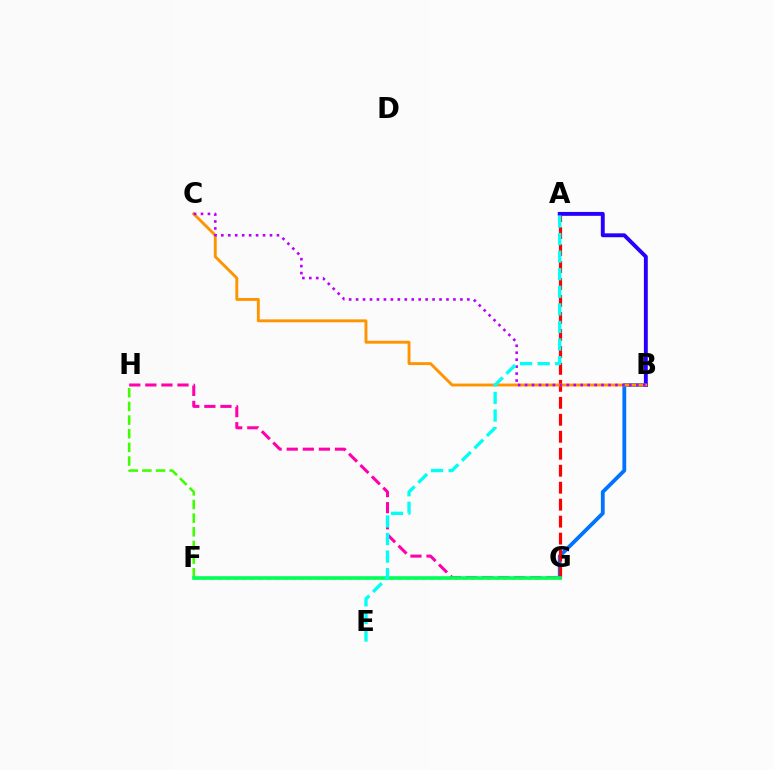{('B', 'G'): [{'color': '#0074ff', 'line_style': 'solid', 'thickness': 2.74}], ('F', 'H'): [{'color': '#3dff00', 'line_style': 'dashed', 'thickness': 1.85}], ('F', 'G'): [{'color': '#d1ff00', 'line_style': 'dotted', 'thickness': 2.21}, {'color': '#00ff5c', 'line_style': 'solid', 'thickness': 2.61}], ('G', 'H'): [{'color': '#ff00ac', 'line_style': 'dashed', 'thickness': 2.18}], ('A', 'G'): [{'color': '#ff0000', 'line_style': 'dashed', 'thickness': 2.31}], ('A', 'B'): [{'color': '#2500ff', 'line_style': 'solid', 'thickness': 2.8}], ('B', 'C'): [{'color': '#ff9400', 'line_style': 'solid', 'thickness': 2.09}, {'color': '#b900ff', 'line_style': 'dotted', 'thickness': 1.89}], ('A', 'E'): [{'color': '#00fff6', 'line_style': 'dashed', 'thickness': 2.39}]}